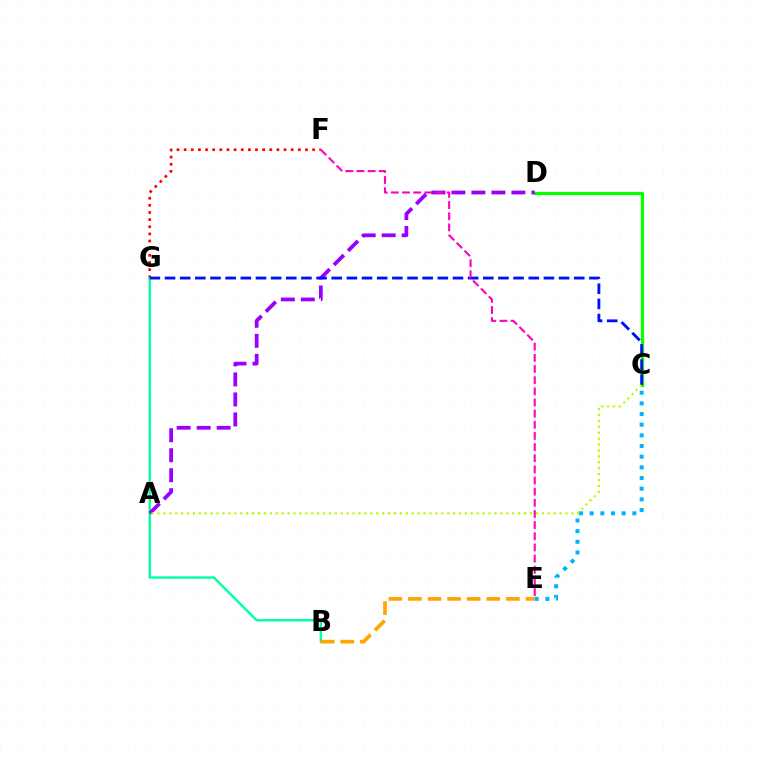{('F', 'G'): [{'color': '#ff0000', 'line_style': 'dotted', 'thickness': 1.94}], ('C', 'D'): [{'color': '#08ff00', 'line_style': 'solid', 'thickness': 2.35}], ('B', 'G'): [{'color': '#00ff9d', 'line_style': 'solid', 'thickness': 1.71}], ('C', 'E'): [{'color': '#00b5ff', 'line_style': 'dotted', 'thickness': 2.9}], ('A', 'D'): [{'color': '#9b00ff', 'line_style': 'dashed', 'thickness': 2.72}], ('B', 'E'): [{'color': '#ffa500', 'line_style': 'dashed', 'thickness': 2.66}], ('C', 'G'): [{'color': '#0010ff', 'line_style': 'dashed', 'thickness': 2.06}], ('A', 'C'): [{'color': '#b3ff00', 'line_style': 'dotted', 'thickness': 1.61}], ('E', 'F'): [{'color': '#ff00bd', 'line_style': 'dashed', 'thickness': 1.52}]}